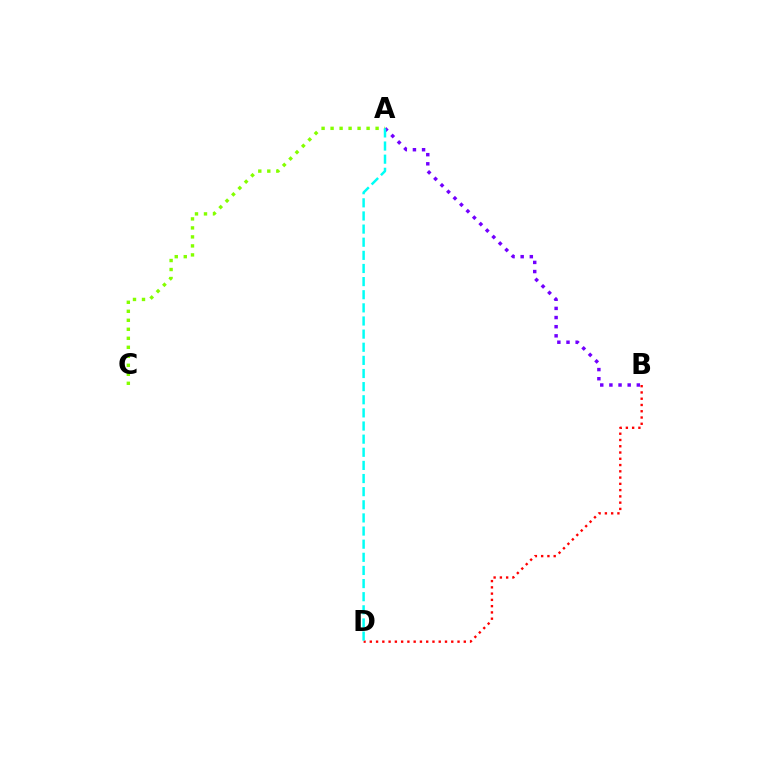{('A', 'B'): [{'color': '#7200ff', 'line_style': 'dotted', 'thickness': 2.48}], ('B', 'D'): [{'color': '#ff0000', 'line_style': 'dotted', 'thickness': 1.7}], ('A', 'C'): [{'color': '#84ff00', 'line_style': 'dotted', 'thickness': 2.45}], ('A', 'D'): [{'color': '#00fff6', 'line_style': 'dashed', 'thickness': 1.78}]}